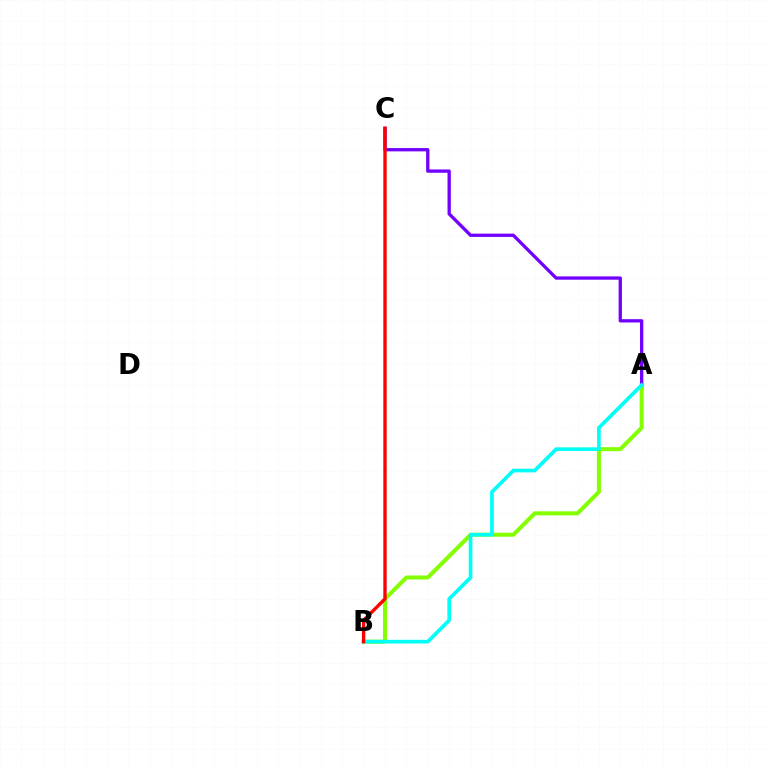{('A', 'B'): [{'color': '#84ff00', 'line_style': 'solid', 'thickness': 2.9}, {'color': '#00fff6', 'line_style': 'solid', 'thickness': 2.64}], ('A', 'C'): [{'color': '#7200ff', 'line_style': 'solid', 'thickness': 2.38}], ('B', 'C'): [{'color': '#ff0000', 'line_style': 'solid', 'thickness': 2.42}]}